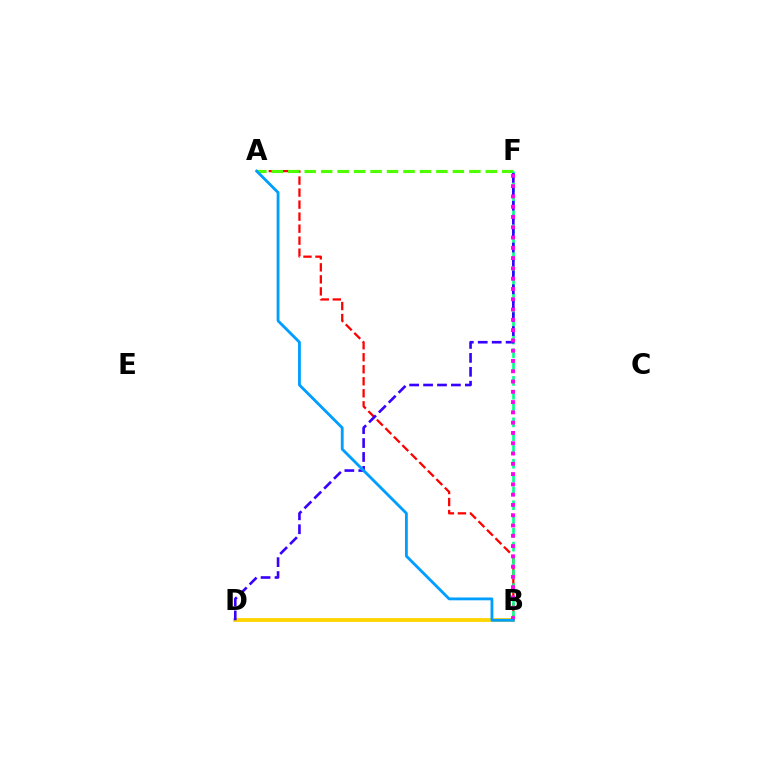{('A', 'B'): [{'color': '#ff0000', 'line_style': 'dashed', 'thickness': 1.63}, {'color': '#009eff', 'line_style': 'solid', 'thickness': 2.03}], ('A', 'F'): [{'color': '#4fff00', 'line_style': 'dashed', 'thickness': 2.24}], ('B', 'F'): [{'color': '#00ff86', 'line_style': 'dashed', 'thickness': 1.88}, {'color': '#ff00ed', 'line_style': 'dotted', 'thickness': 2.79}], ('B', 'D'): [{'color': '#ffd500', 'line_style': 'solid', 'thickness': 2.74}], ('D', 'F'): [{'color': '#3700ff', 'line_style': 'dashed', 'thickness': 1.89}]}